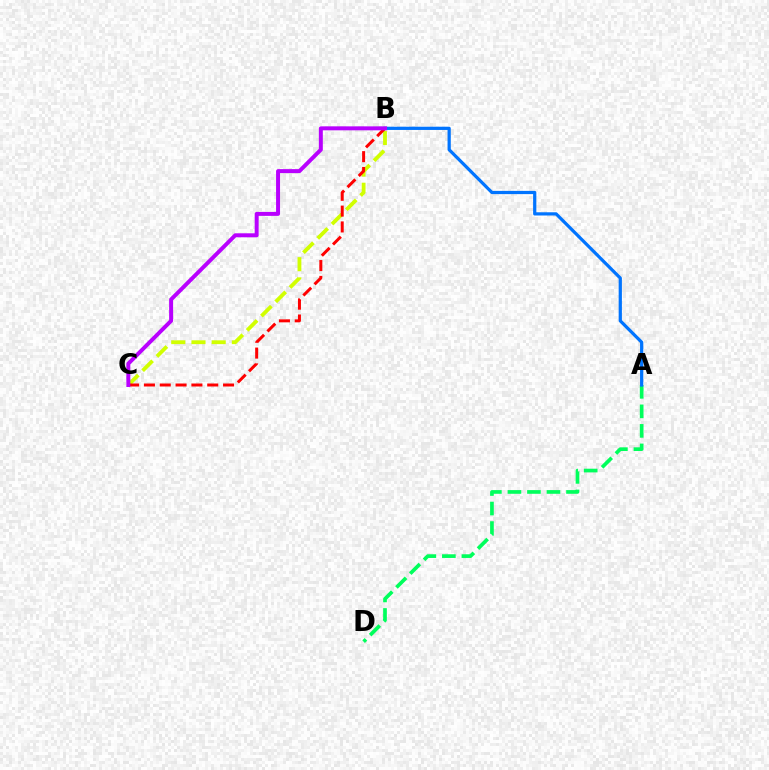{('A', 'D'): [{'color': '#00ff5c', 'line_style': 'dashed', 'thickness': 2.65}], ('A', 'B'): [{'color': '#0074ff', 'line_style': 'solid', 'thickness': 2.33}], ('B', 'C'): [{'color': '#d1ff00', 'line_style': 'dashed', 'thickness': 2.74}, {'color': '#ff0000', 'line_style': 'dashed', 'thickness': 2.15}, {'color': '#b900ff', 'line_style': 'solid', 'thickness': 2.85}]}